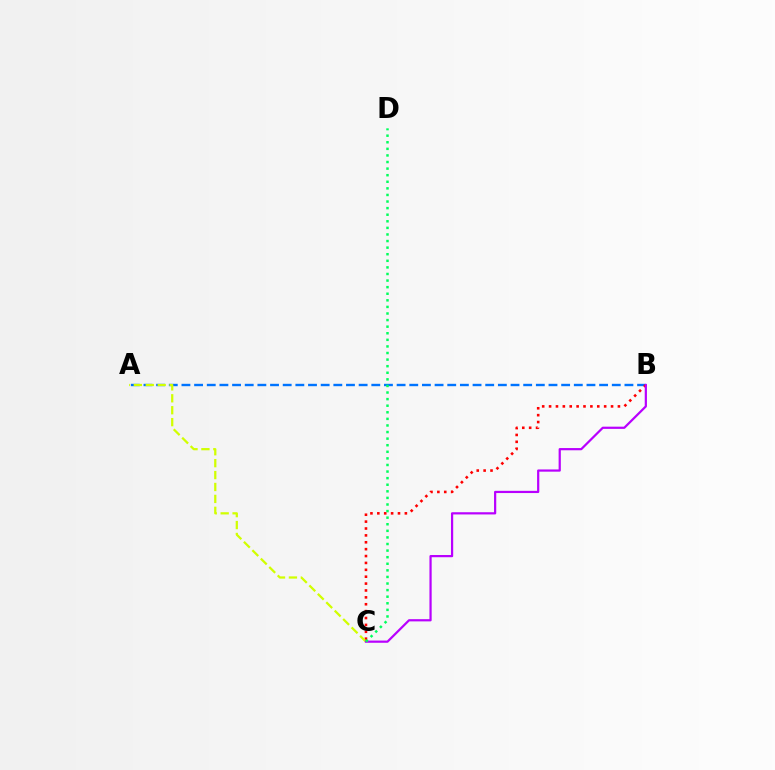{('A', 'B'): [{'color': '#0074ff', 'line_style': 'dashed', 'thickness': 1.72}], ('B', 'C'): [{'color': '#ff0000', 'line_style': 'dotted', 'thickness': 1.87}, {'color': '#b900ff', 'line_style': 'solid', 'thickness': 1.6}], ('A', 'C'): [{'color': '#d1ff00', 'line_style': 'dashed', 'thickness': 1.62}], ('C', 'D'): [{'color': '#00ff5c', 'line_style': 'dotted', 'thickness': 1.79}]}